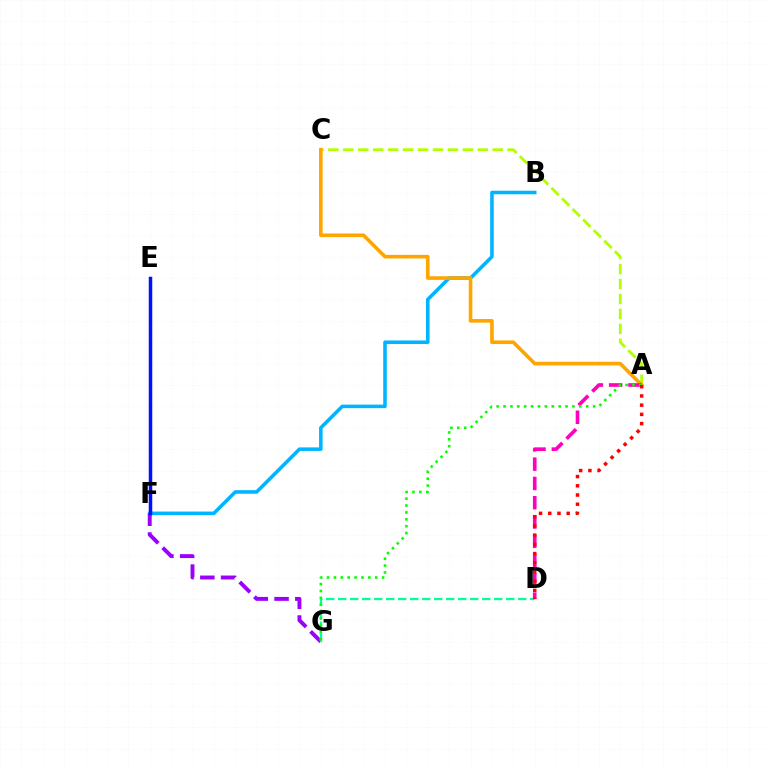{('A', 'C'): [{'color': '#b3ff00', 'line_style': 'dashed', 'thickness': 2.03}, {'color': '#ffa500', 'line_style': 'solid', 'thickness': 2.6}], ('B', 'F'): [{'color': '#00b5ff', 'line_style': 'solid', 'thickness': 2.56}], ('F', 'G'): [{'color': '#9b00ff', 'line_style': 'dashed', 'thickness': 2.82}], ('D', 'G'): [{'color': '#00ff9d', 'line_style': 'dashed', 'thickness': 1.63}], ('E', 'F'): [{'color': '#0010ff', 'line_style': 'solid', 'thickness': 2.51}], ('A', 'D'): [{'color': '#ff00bd', 'line_style': 'dashed', 'thickness': 2.62}, {'color': '#ff0000', 'line_style': 'dotted', 'thickness': 2.5}], ('A', 'G'): [{'color': '#08ff00', 'line_style': 'dotted', 'thickness': 1.87}]}